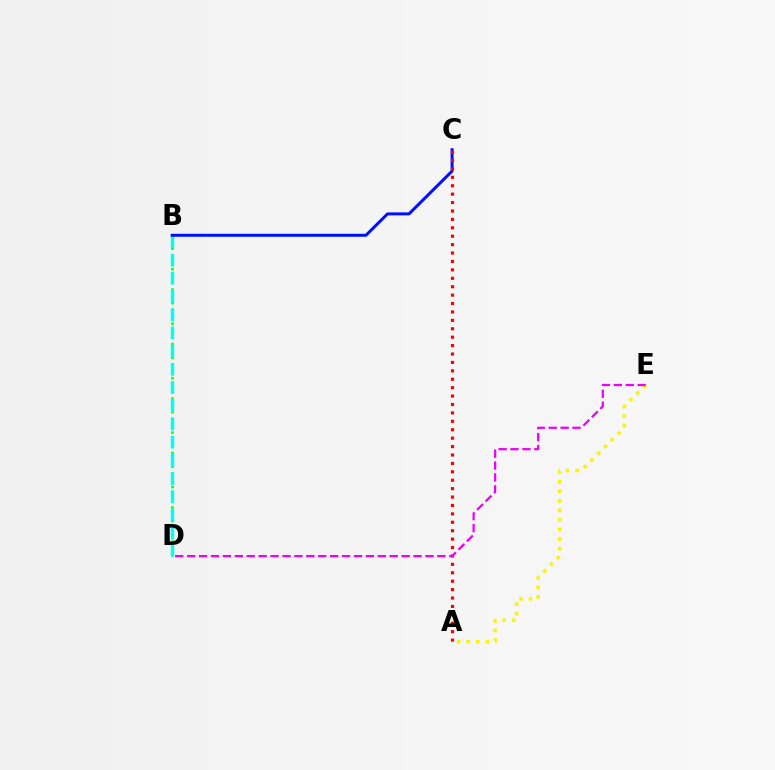{('B', 'D'): [{'color': '#08ff00', 'line_style': 'dotted', 'thickness': 1.85}, {'color': '#00fff6', 'line_style': 'dashed', 'thickness': 2.47}], ('B', 'C'): [{'color': '#0010ff', 'line_style': 'solid', 'thickness': 2.15}], ('A', 'C'): [{'color': '#ff0000', 'line_style': 'dotted', 'thickness': 2.29}], ('A', 'E'): [{'color': '#fcf500', 'line_style': 'dotted', 'thickness': 2.6}], ('D', 'E'): [{'color': '#ee00ff', 'line_style': 'dashed', 'thickness': 1.62}]}